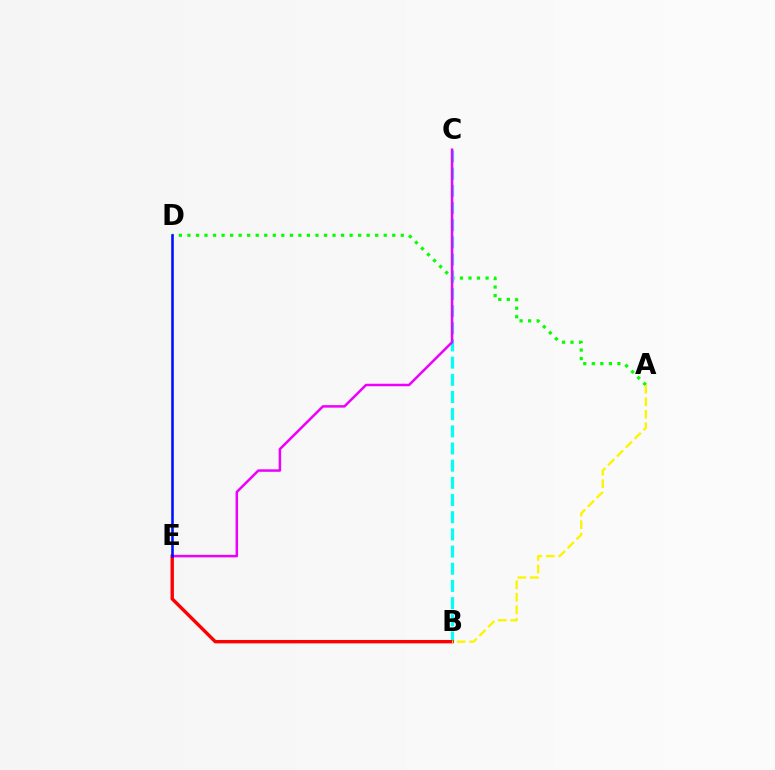{('A', 'D'): [{'color': '#08ff00', 'line_style': 'dotted', 'thickness': 2.32}], ('B', 'C'): [{'color': '#00fff6', 'line_style': 'dashed', 'thickness': 2.33}], ('C', 'E'): [{'color': '#ee00ff', 'line_style': 'solid', 'thickness': 1.8}], ('B', 'E'): [{'color': '#ff0000', 'line_style': 'solid', 'thickness': 2.44}], ('D', 'E'): [{'color': '#0010ff', 'line_style': 'solid', 'thickness': 1.86}], ('A', 'B'): [{'color': '#fcf500', 'line_style': 'dashed', 'thickness': 1.69}]}